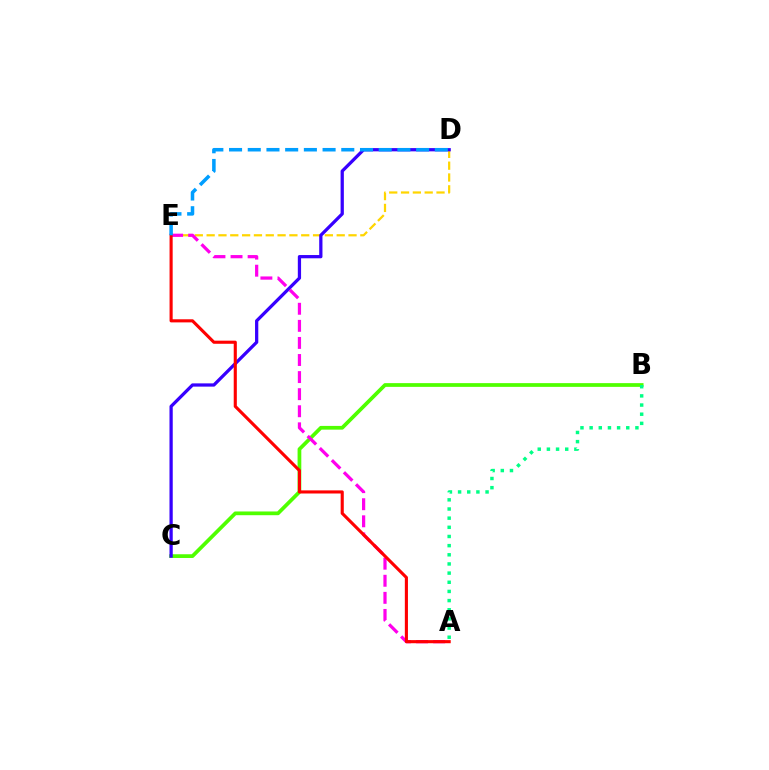{('D', 'E'): [{'color': '#ffd500', 'line_style': 'dashed', 'thickness': 1.61}, {'color': '#009eff', 'line_style': 'dashed', 'thickness': 2.54}], ('B', 'C'): [{'color': '#4fff00', 'line_style': 'solid', 'thickness': 2.69}], ('C', 'D'): [{'color': '#3700ff', 'line_style': 'solid', 'thickness': 2.34}], ('A', 'E'): [{'color': '#ff00ed', 'line_style': 'dashed', 'thickness': 2.32}, {'color': '#ff0000', 'line_style': 'solid', 'thickness': 2.24}], ('A', 'B'): [{'color': '#00ff86', 'line_style': 'dotted', 'thickness': 2.49}]}